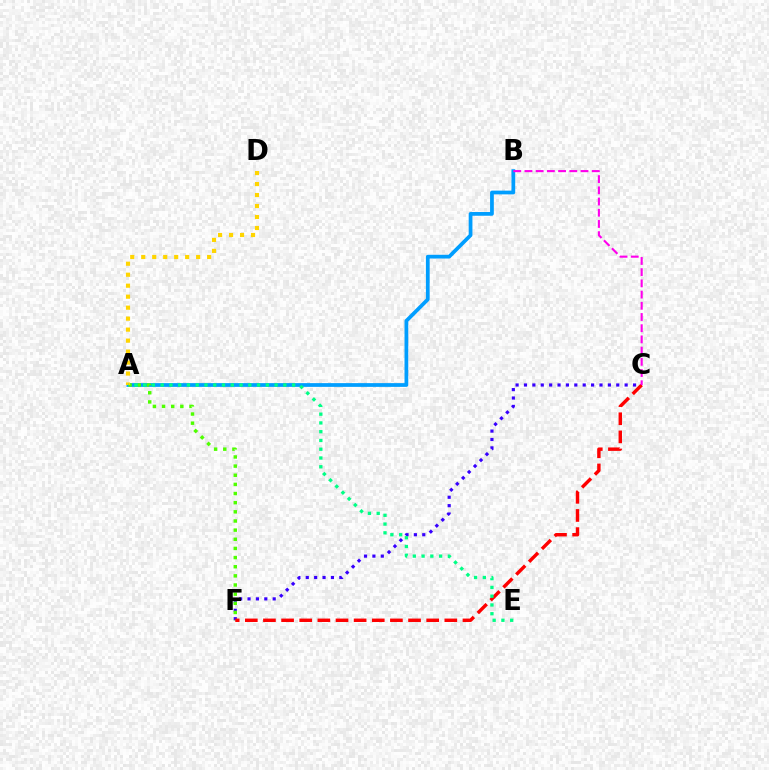{('A', 'B'): [{'color': '#009eff', 'line_style': 'solid', 'thickness': 2.7}], ('C', 'F'): [{'color': '#3700ff', 'line_style': 'dotted', 'thickness': 2.28}, {'color': '#ff0000', 'line_style': 'dashed', 'thickness': 2.46}], ('A', 'F'): [{'color': '#4fff00', 'line_style': 'dotted', 'thickness': 2.49}], ('A', 'D'): [{'color': '#ffd500', 'line_style': 'dotted', 'thickness': 2.98}], ('A', 'E'): [{'color': '#00ff86', 'line_style': 'dotted', 'thickness': 2.38}], ('B', 'C'): [{'color': '#ff00ed', 'line_style': 'dashed', 'thickness': 1.52}]}